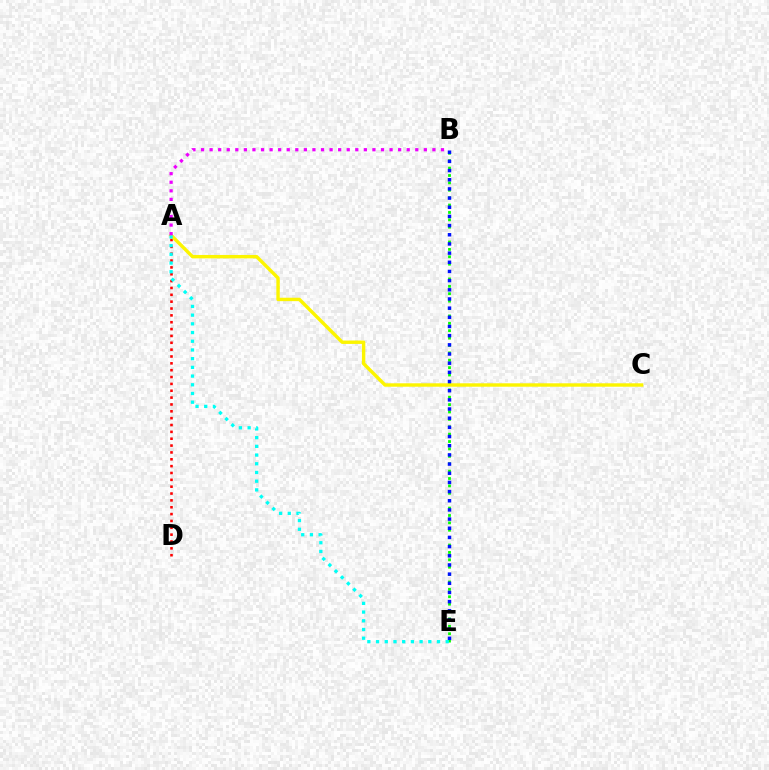{('B', 'E'): [{'color': '#08ff00', 'line_style': 'dotted', 'thickness': 2.01}, {'color': '#0010ff', 'line_style': 'dotted', 'thickness': 2.49}], ('A', 'D'): [{'color': '#ff0000', 'line_style': 'dotted', 'thickness': 1.86}], ('A', 'C'): [{'color': '#fcf500', 'line_style': 'solid', 'thickness': 2.46}], ('A', 'E'): [{'color': '#00fff6', 'line_style': 'dotted', 'thickness': 2.37}], ('A', 'B'): [{'color': '#ee00ff', 'line_style': 'dotted', 'thickness': 2.33}]}